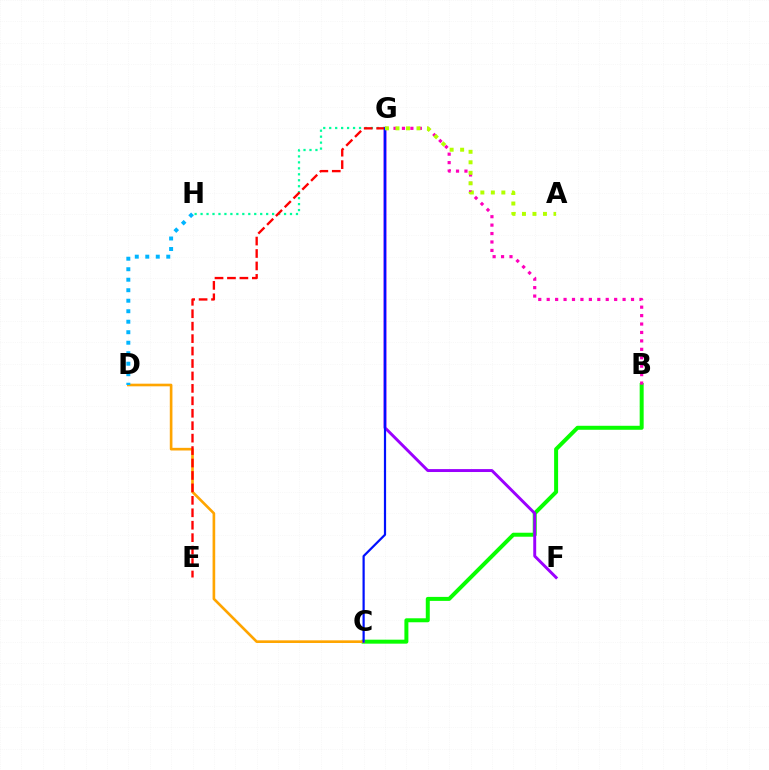{('B', 'C'): [{'color': '#08ff00', 'line_style': 'solid', 'thickness': 2.87}], ('C', 'D'): [{'color': '#ffa500', 'line_style': 'solid', 'thickness': 1.9}], ('F', 'G'): [{'color': '#9b00ff', 'line_style': 'solid', 'thickness': 2.11}], ('D', 'H'): [{'color': '#00b5ff', 'line_style': 'dotted', 'thickness': 2.85}], ('B', 'G'): [{'color': '#ff00bd', 'line_style': 'dotted', 'thickness': 2.29}], ('G', 'H'): [{'color': '#00ff9d', 'line_style': 'dotted', 'thickness': 1.62}], ('E', 'G'): [{'color': '#ff0000', 'line_style': 'dashed', 'thickness': 1.69}], ('C', 'G'): [{'color': '#0010ff', 'line_style': 'solid', 'thickness': 1.59}], ('A', 'G'): [{'color': '#b3ff00', 'line_style': 'dotted', 'thickness': 2.85}]}